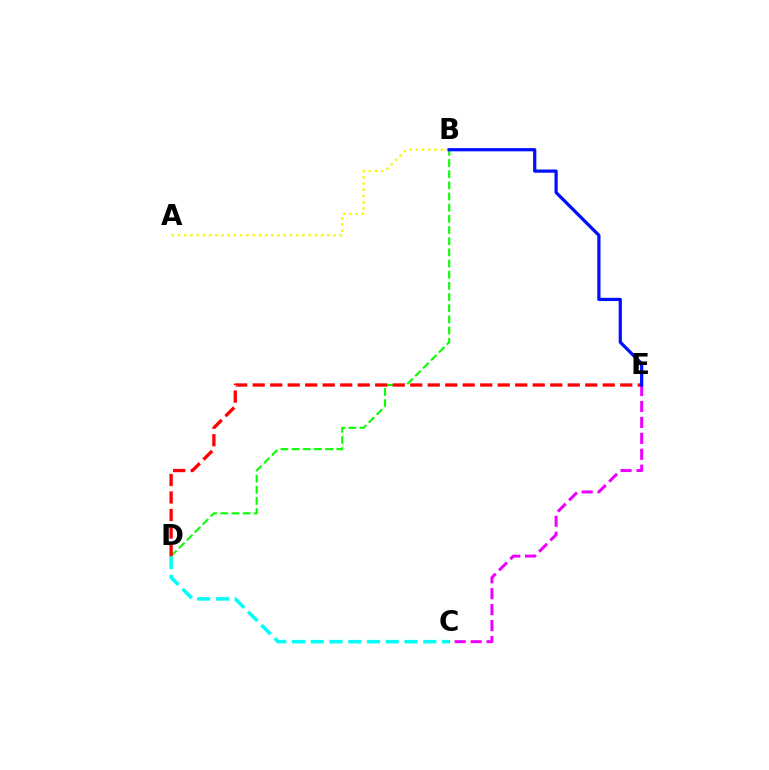{('B', 'D'): [{'color': '#08ff00', 'line_style': 'dashed', 'thickness': 1.52}], ('C', 'D'): [{'color': '#00fff6', 'line_style': 'dashed', 'thickness': 2.55}], ('C', 'E'): [{'color': '#ee00ff', 'line_style': 'dashed', 'thickness': 2.16}], ('A', 'B'): [{'color': '#fcf500', 'line_style': 'dotted', 'thickness': 1.69}], ('D', 'E'): [{'color': '#ff0000', 'line_style': 'dashed', 'thickness': 2.38}], ('B', 'E'): [{'color': '#0010ff', 'line_style': 'solid', 'thickness': 2.32}]}